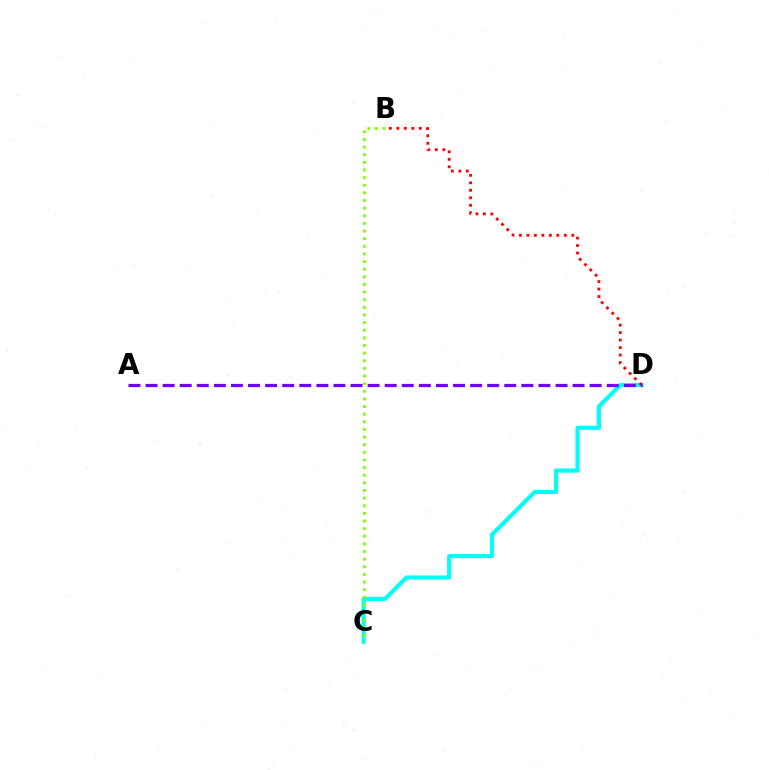{('C', 'D'): [{'color': '#00fff6', 'line_style': 'solid', 'thickness': 2.97}], ('B', 'D'): [{'color': '#ff0000', 'line_style': 'dotted', 'thickness': 2.03}], ('A', 'D'): [{'color': '#7200ff', 'line_style': 'dashed', 'thickness': 2.32}], ('B', 'C'): [{'color': '#84ff00', 'line_style': 'dotted', 'thickness': 2.07}]}